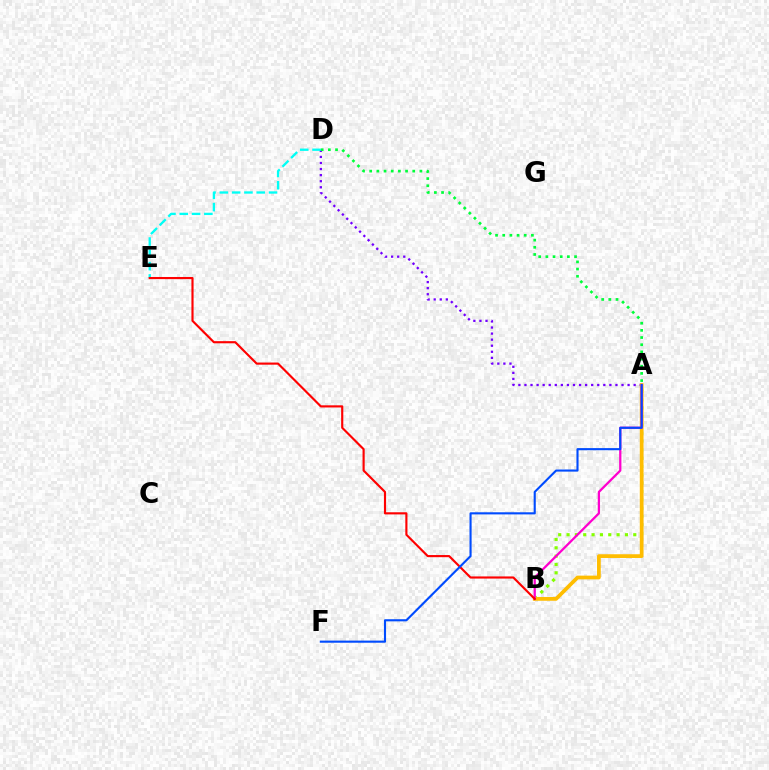{('A', 'B'): [{'color': '#84ff00', 'line_style': 'dotted', 'thickness': 2.27}, {'color': '#ffbd00', 'line_style': 'solid', 'thickness': 2.69}, {'color': '#ff00cf', 'line_style': 'solid', 'thickness': 1.63}], ('A', 'D'): [{'color': '#7200ff', 'line_style': 'dotted', 'thickness': 1.65}, {'color': '#00ff39', 'line_style': 'dotted', 'thickness': 1.95}], ('D', 'E'): [{'color': '#00fff6', 'line_style': 'dashed', 'thickness': 1.67}], ('B', 'E'): [{'color': '#ff0000', 'line_style': 'solid', 'thickness': 1.54}], ('A', 'F'): [{'color': '#004bff', 'line_style': 'solid', 'thickness': 1.53}]}